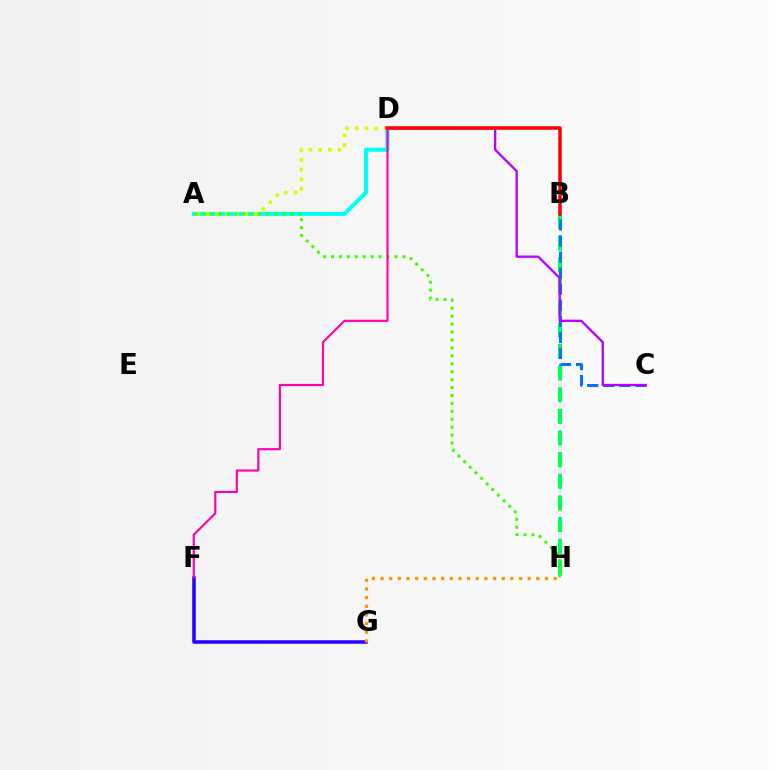{('B', 'H'): [{'color': '#00ff5c', 'line_style': 'dashed', 'thickness': 2.94}], ('A', 'D'): [{'color': '#00fff6', 'line_style': 'solid', 'thickness': 2.91}, {'color': '#d1ff00', 'line_style': 'dotted', 'thickness': 2.62}], ('A', 'H'): [{'color': '#3dff00', 'line_style': 'dotted', 'thickness': 2.15}], ('F', 'G'): [{'color': '#2500ff', 'line_style': 'solid', 'thickness': 2.53}], ('B', 'C'): [{'color': '#0074ff', 'line_style': 'dashed', 'thickness': 2.18}], ('C', 'D'): [{'color': '#b900ff', 'line_style': 'solid', 'thickness': 1.67}], ('G', 'H'): [{'color': '#ff9400', 'line_style': 'dotted', 'thickness': 2.35}], ('B', 'D'): [{'color': '#ff0000', 'line_style': 'solid', 'thickness': 2.54}], ('D', 'F'): [{'color': '#ff00ac', 'line_style': 'solid', 'thickness': 1.54}]}